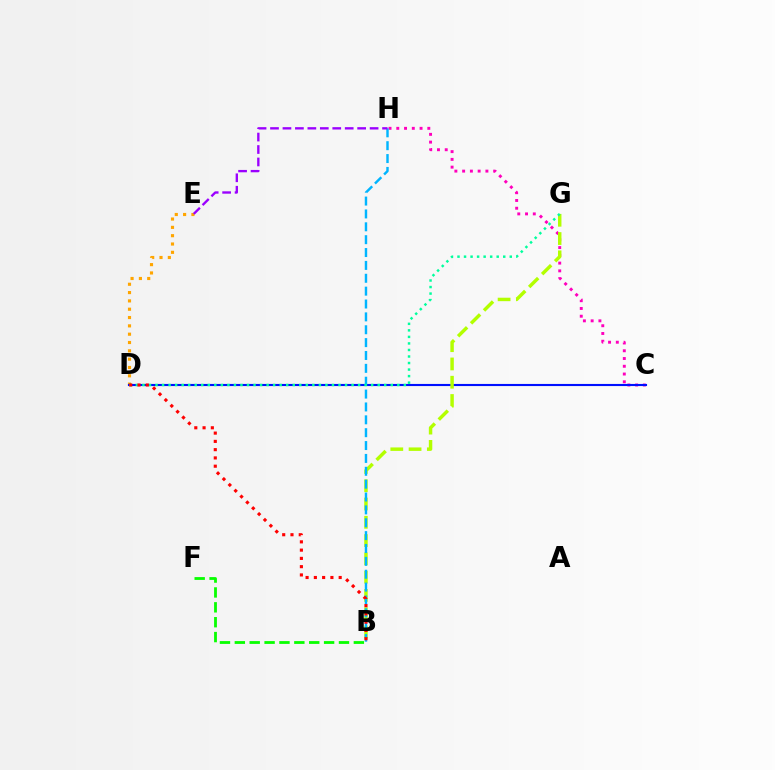{('C', 'H'): [{'color': '#ff00bd', 'line_style': 'dotted', 'thickness': 2.11}], ('D', 'E'): [{'color': '#ffa500', 'line_style': 'dotted', 'thickness': 2.26}], ('C', 'D'): [{'color': '#0010ff', 'line_style': 'solid', 'thickness': 1.53}], ('B', 'G'): [{'color': '#b3ff00', 'line_style': 'dashed', 'thickness': 2.48}], ('B', 'H'): [{'color': '#00b5ff', 'line_style': 'dashed', 'thickness': 1.75}], ('D', 'G'): [{'color': '#00ff9d', 'line_style': 'dotted', 'thickness': 1.78}], ('E', 'H'): [{'color': '#9b00ff', 'line_style': 'dashed', 'thickness': 1.69}], ('B', 'F'): [{'color': '#08ff00', 'line_style': 'dashed', 'thickness': 2.02}], ('B', 'D'): [{'color': '#ff0000', 'line_style': 'dotted', 'thickness': 2.25}]}